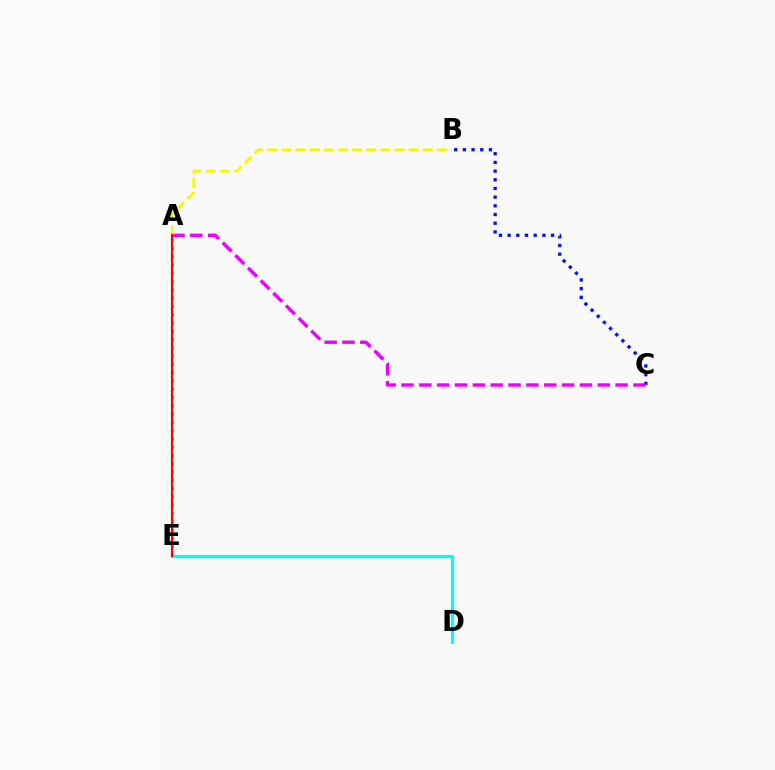{('D', 'E'): [{'color': '#00fff6', 'line_style': 'solid', 'thickness': 2.31}], ('B', 'C'): [{'color': '#0010ff', 'line_style': 'dotted', 'thickness': 2.36}], ('A', 'C'): [{'color': '#ee00ff', 'line_style': 'dashed', 'thickness': 2.42}], ('A', 'B'): [{'color': '#fcf500', 'line_style': 'dashed', 'thickness': 1.92}], ('A', 'E'): [{'color': '#08ff00', 'line_style': 'dotted', 'thickness': 2.25}, {'color': '#ff0000', 'line_style': 'solid', 'thickness': 1.56}]}